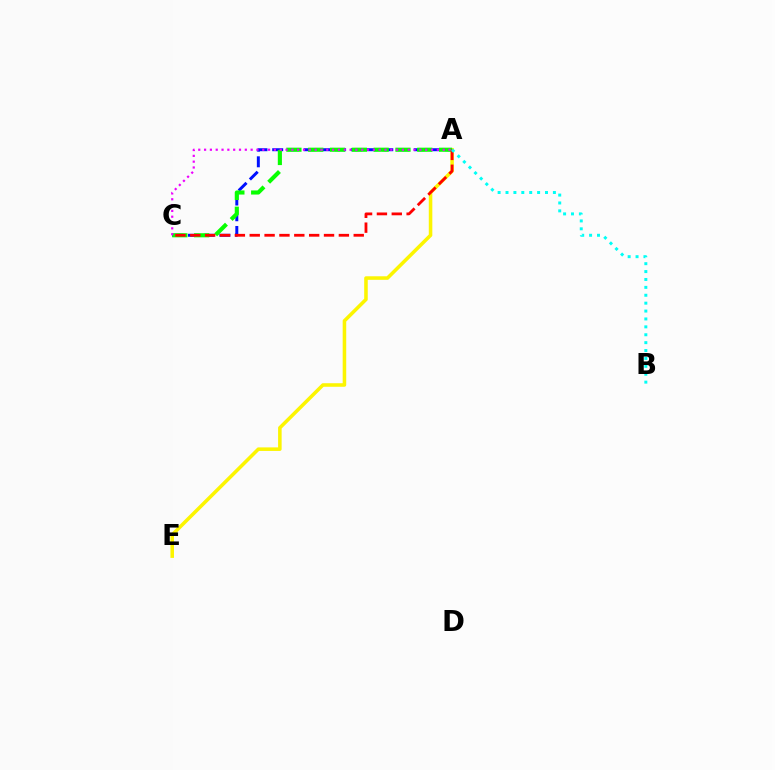{('A', 'E'): [{'color': '#fcf500', 'line_style': 'solid', 'thickness': 2.55}], ('A', 'C'): [{'color': '#0010ff', 'line_style': 'dashed', 'thickness': 2.14}, {'color': '#08ff00', 'line_style': 'dashed', 'thickness': 2.96}, {'color': '#ff0000', 'line_style': 'dashed', 'thickness': 2.02}, {'color': '#ee00ff', 'line_style': 'dotted', 'thickness': 1.58}], ('A', 'B'): [{'color': '#00fff6', 'line_style': 'dotted', 'thickness': 2.15}]}